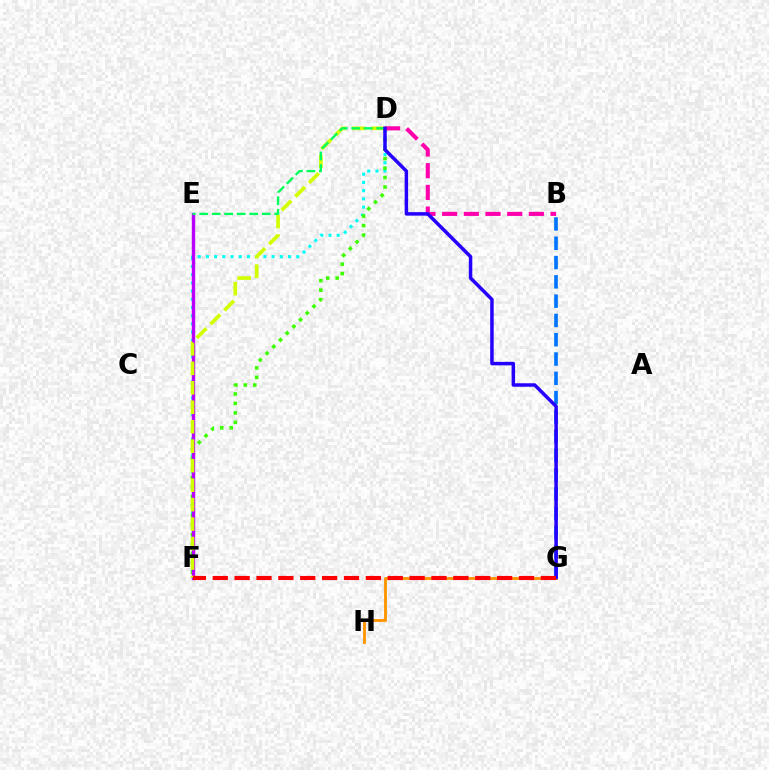{('D', 'F'): [{'color': '#00fff6', 'line_style': 'dotted', 'thickness': 2.23}, {'color': '#3dff00', 'line_style': 'dotted', 'thickness': 2.58}, {'color': '#d1ff00', 'line_style': 'dashed', 'thickness': 2.65}], ('G', 'H'): [{'color': '#ff9400', 'line_style': 'solid', 'thickness': 2.05}], ('B', 'D'): [{'color': '#ff00ac', 'line_style': 'dashed', 'thickness': 2.95}], ('E', 'F'): [{'color': '#b900ff', 'line_style': 'solid', 'thickness': 2.44}], ('B', 'G'): [{'color': '#0074ff', 'line_style': 'dashed', 'thickness': 2.62}], ('D', 'E'): [{'color': '#00ff5c', 'line_style': 'dashed', 'thickness': 1.7}], ('D', 'G'): [{'color': '#2500ff', 'line_style': 'solid', 'thickness': 2.51}], ('F', 'G'): [{'color': '#ff0000', 'line_style': 'dashed', 'thickness': 2.97}]}